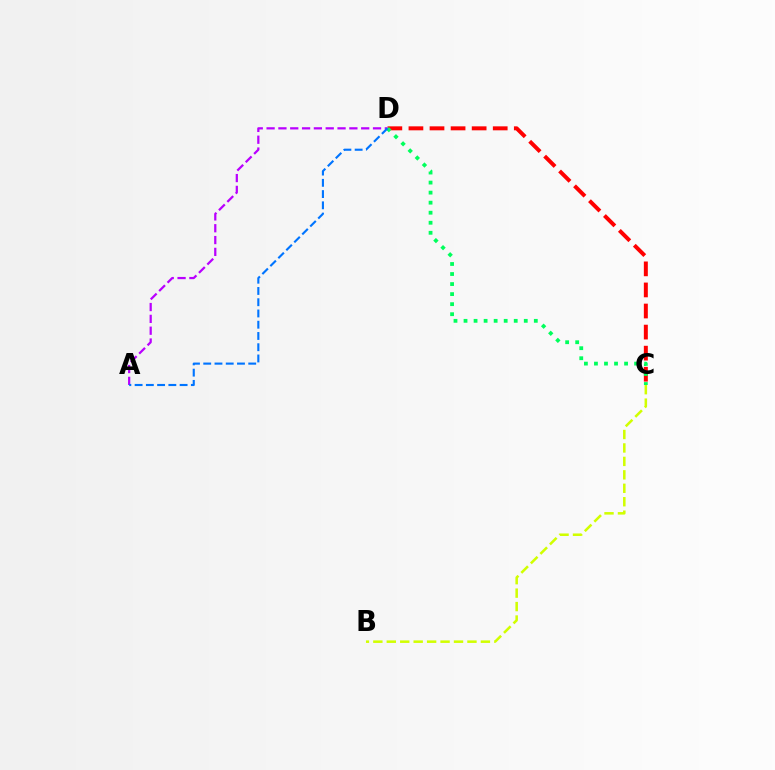{('C', 'D'): [{'color': '#ff0000', 'line_style': 'dashed', 'thickness': 2.86}, {'color': '#00ff5c', 'line_style': 'dotted', 'thickness': 2.73}], ('A', 'D'): [{'color': '#b900ff', 'line_style': 'dashed', 'thickness': 1.61}, {'color': '#0074ff', 'line_style': 'dashed', 'thickness': 1.53}], ('B', 'C'): [{'color': '#d1ff00', 'line_style': 'dashed', 'thickness': 1.83}]}